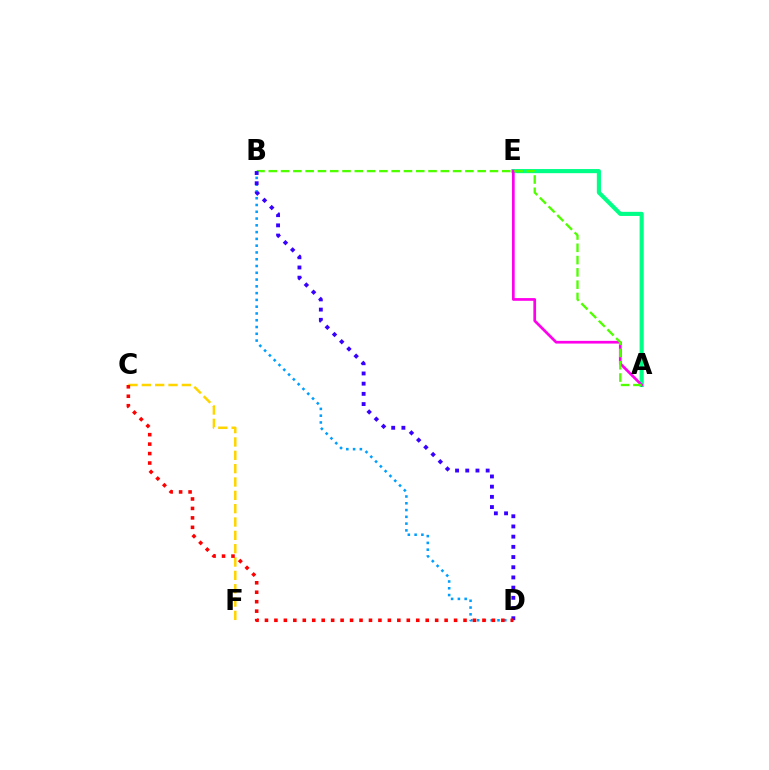{('A', 'E'): [{'color': '#00ff86', 'line_style': 'solid', 'thickness': 2.97}, {'color': '#ff00ed', 'line_style': 'solid', 'thickness': 1.95}], ('B', 'D'): [{'color': '#009eff', 'line_style': 'dotted', 'thickness': 1.84}, {'color': '#3700ff', 'line_style': 'dotted', 'thickness': 2.77}], ('A', 'B'): [{'color': '#4fff00', 'line_style': 'dashed', 'thickness': 1.67}], ('C', 'F'): [{'color': '#ffd500', 'line_style': 'dashed', 'thickness': 1.81}], ('C', 'D'): [{'color': '#ff0000', 'line_style': 'dotted', 'thickness': 2.57}]}